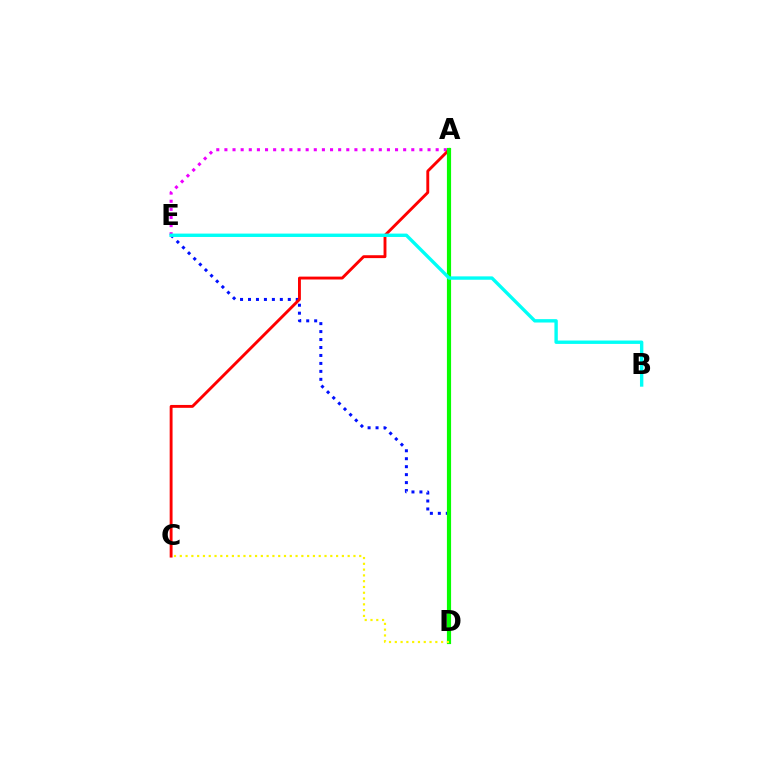{('A', 'E'): [{'color': '#ee00ff', 'line_style': 'dotted', 'thickness': 2.21}], ('D', 'E'): [{'color': '#0010ff', 'line_style': 'dotted', 'thickness': 2.16}], ('A', 'C'): [{'color': '#ff0000', 'line_style': 'solid', 'thickness': 2.08}], ('A', 'D'): [{'color': '#08ff00', 'line_style': 'solid', 'thickness': 3.0}], ('C', 'D'): [{'color': '#fcf500', 'line_style': 'dotted', 'thickness': 1.57}], ('B', 'E'): [{'color': '#00fff6', 'line_style': 'solid', 'thickness': 2.43}]}